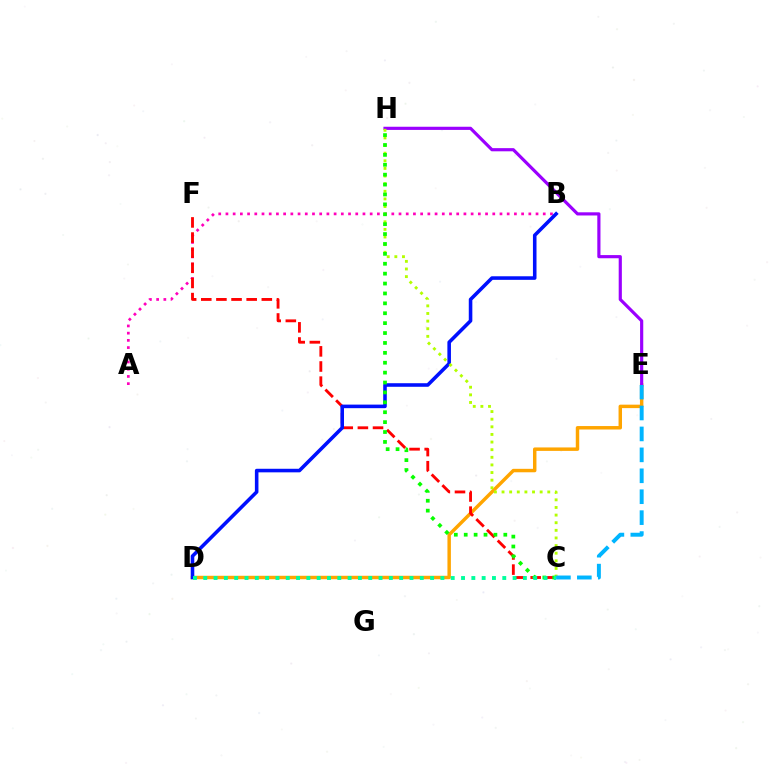{('D', 'E'): [{'color': '#ffa500', 'line_style': 'solid', 'thickness': 2.49}], ('A', 'B'): [{'color': '#ff00bd', 'line_style': 'dotted', 'thickness': 1.96}], ('C', 'F'): [{'color': '#ff0000', 'line_style': 'dashed', 'thickness': 2.06}], ('B', 'D'): [{'color': '#0010ff', 'line_style': 'solid', 'thickness': 2.57}], ('E', 'H'): [{'color': '#9b00ff', 'line_style': 'solid', 'thickness': 2.28}], ('C', 'H'): [{'color': '#b3ff00', 'line_style': 'dotted', 'thickness': 2.07}, {'color': '#08ff00', 'line_style': 'dotted', 'thickness': 2.69}], ('C', 'E'): [{'color': '#00b5ff', 'line_style': 'dashed', 'thickness': 2.84}], ('C', 'D'): [{'color': '#00ff9d', 'line_style': 'dotted', 'thickness': 2.8}]}